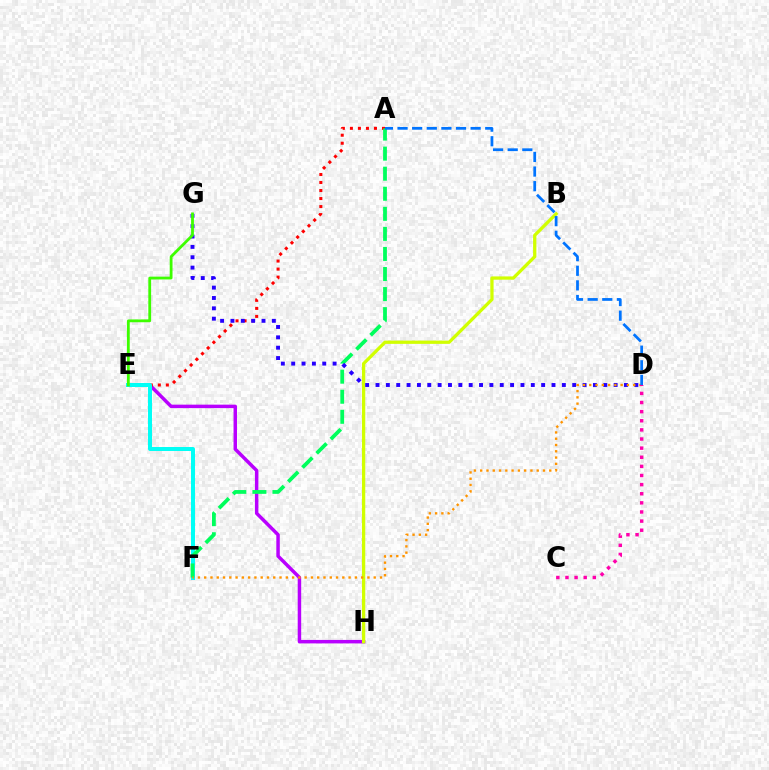{('E', 'H'): [{'color': '#b900ff', 'line_style': 'solid', 'thickness': 2.5}], ('A', 'E'): [{'color': '#ff0000', 'line_style': 'dotted', 'thickness': 2.18}], ('E', 'F'): [{'color': '#00fff6', 'line_style': 'solid', 'thickness': 2.86}], ('B', 'H'): [{'color': '#d1ff00', 'line_style': 'solid', 'thickness': 2.36}], ('A', 'F'): [{'color': '#00ff5c', 'line_style': 'dashed', 'thickness': 2.73}], ('D', 'G'): [{'color': '#2500ff', 'line_style': 'dotted', 'thickness': 2.81}], ('D', 'F'): [{'color': '#ff9400', 'line_style': 'dotted', 'thickness': 1.71}], ('E', 'G'): [{'color': '#3dff00', 'line_style': 'solid', 'thickness': 2.02}], ('A', 'D'): [{'color': '#0074ff', 'line_style': 'dashed', 'thickness': 1.99}], ('C', 'D'): [{'color': '#ff00ac', 'line_style': 'dotted', 'thickness': 2.48}]}